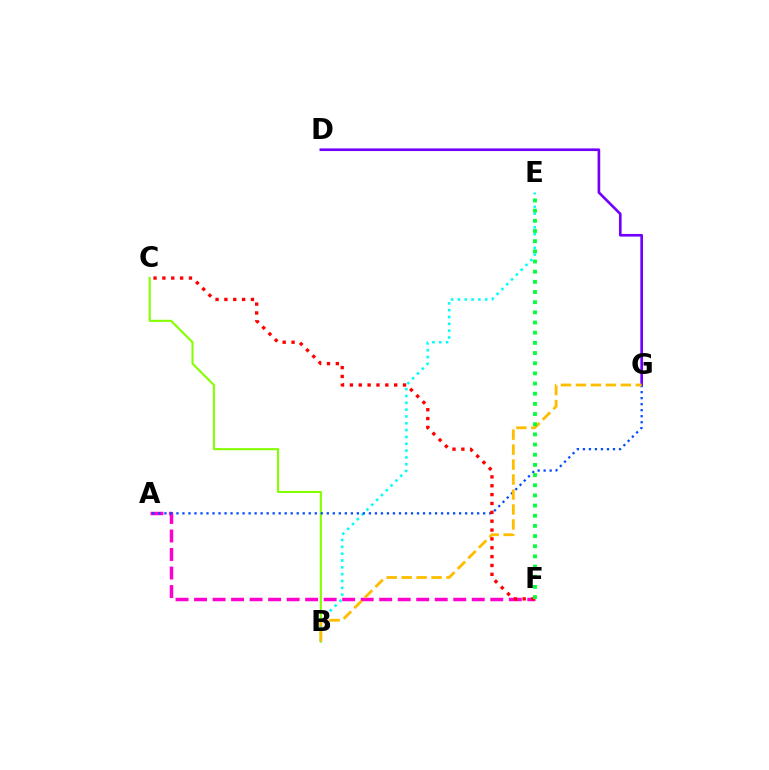{('B', 'C'): [{'color': '#84ff00', 'line_style': 'solid', 'thickness': 1.51}], ('D', 'G'): [{'color': '#7200ff', 'line_style': 'solid', 'thickness': 1.91}], ('B', 'E'): [{'color': '#00fff6', 'line_style': 'dotted', 'thickness': 1.85}], ('A', 'F'): [{'color': '#ff00cf', 'line_style': 'dashed', 'thickness': 2.51}], ('A', 'G'): [{'color': '#004bff', 'line_style': 'dotted', 'thickness': 1.63}], ('B', 'G'): [{'color': '#ffbd00', 'line_style': 'dashed', 'thickness': 2.03}], ('C', 'F'): [{'color': '#ff0000', 'line_style': 'dotted', 'thickness': 2.41}], ('E', 'F'): [{'color': '#00ff39', 'line_style': 'dotted', 'thickness': 2.76}]}